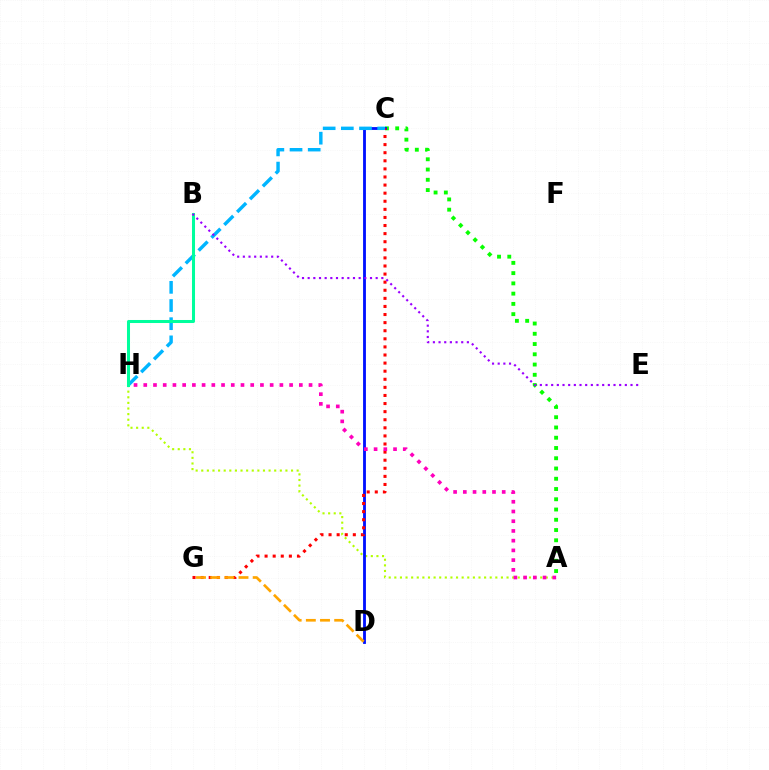{('A', 'H'): [{'color': '#b3ff00', 'line_style': 'dotted', 'thickness': 1.52}, {'color': '#ff00bd', 'line_style': 'dotted', 'thickness': 2.64}], ('A', 'C'): [{'color': '#08ff00', 'line_style': 'dotted', 'thickness': 2.79}], ('C', 'D'): [{'color': '#0010ff', 'line_style': 'solid', 'thickness': 2.04}], ('C', 'G'): [{'color': '#ff0000', 'line_style': 'dotted', 'thickness': 2.2}], ('C', 'H'): [{'color': '#00b5ff', 'line_style': 'dashed', 'thickness': 2.47}], ('B', 'H'): [{'color': '#00ff9d', 'line_style': 'solid', 'thickness': 2.18}], ('B', 'E'): [{'color': '#9b00ff', 'line_style': 'dotted', 'thickness': 1.54}], ('D', 'G'): [{'color': '#ffa500', 'line_style': 'dashed', 'thickness': 1.93}]}